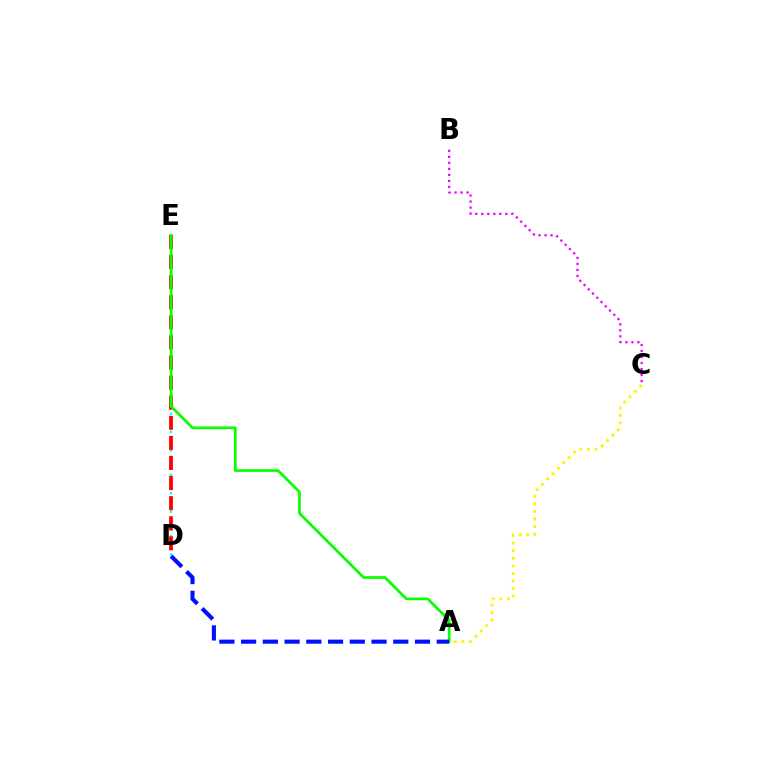{('A', 'C'): [{'color': '#fcf500', 'line_style': 'dotted', 'thickness': 2.06}], ('B', 'C'): [{'color': '#ee00ff', 'line_style': 'dotted', 'thickness': 1.63}], ('D', 'E'): [{'color': '#00fff6', 'line_style': 'dotted', 'thickness': 1.66}, {'color': '#ff0000', 'line_style': 'dashed', 'thickness': 2.73}], ('A', 'E'): [{'color': '#08ff00', 'line_style': 'solid', 'thickness': 1.96}], ('A', 'D'): [{'color': '#0010ff', 'line_style': 'dashed', 'thickness': 2.95}]}